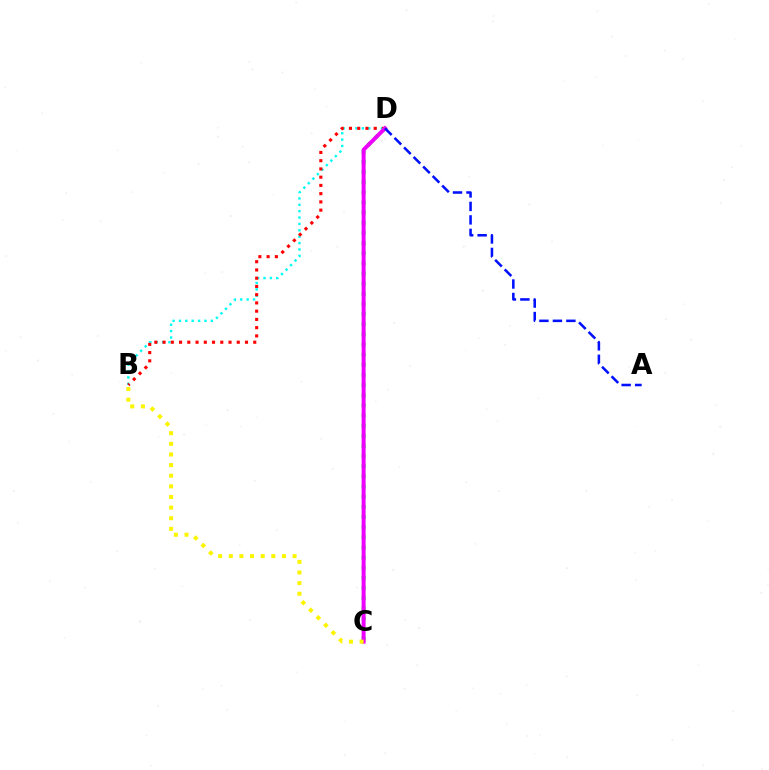{('B', 'D'): [{'color': '#00fff6', 'line_style': 'dotted', 'thickness': 1.73}, {'color': '#ff0000', 'line_style': 'dotted', 'thickness': 2.24}], ('C', 'D'): [{'color': '#08ff00', 'line_style': 'dotted', 'thickness': 2.76}, {'color': '#ee00ff', 'line_style': 'solid', 'thickness': 2.85}], ('A', 'D'): [{'color': '#0010ff', 'line_style': 'dashed', 'thickness': 1.83}], ('B', 'C'): [{'color': '#fcf500', 'line_style': 'dotted', 'thickness': 2.89}]}